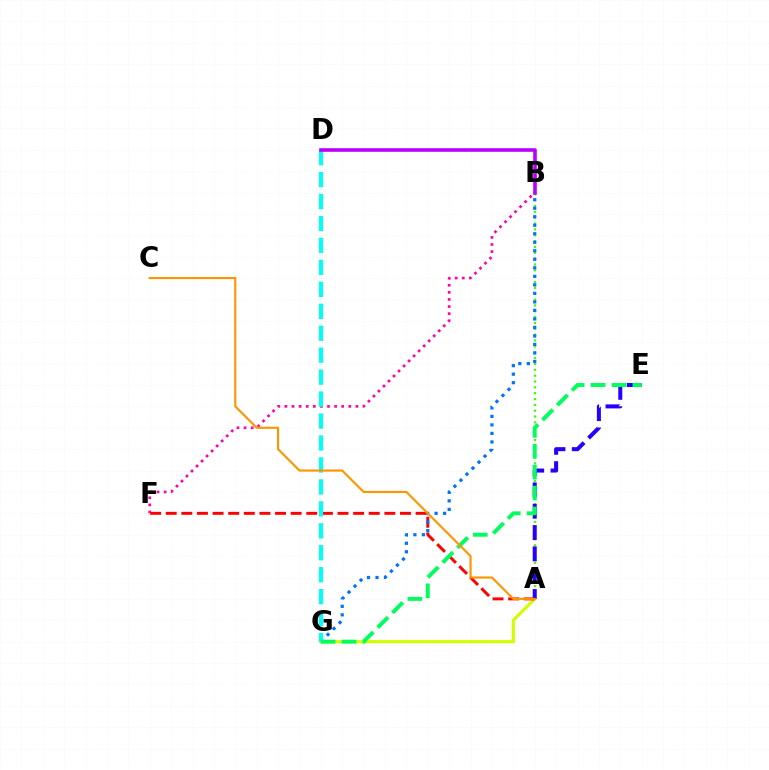{('B', 'F'): [{'color': '#ff00ac', 'line_style': 'dotted', 'thickness': 1.93}], ('A', 'G'): [{'color': '#d1ff00', 'line_style': 'solid', 'thickness': 2.26}], ('A', 'B'): [{'color': '#3dff00', 'line_style': 'dotted', 'thickness': 1.59}], ('A', 'F'): [{'color': '#ff0000', 'line_style': 'dashed', 'thickness': 2.12}], ('A', 'E'): [{'color': '#2500ff', 'line_style': 'dashed', 'thickness': 2.9}], ('B', 'G'): [{'color': '#0074ff', 'line_style': 'dotted', 'thickness': 2.31}], ('D', 'G'): [{'color': '#00fff6', 'line_style': 'dashed', 'thickness': 2.98}], ('B', 'D'): [{'color': '#b900ff', 'line_style': 'solid', 'thickness': 2.59}], ('E', 'G'): [{'color': '#00ff5c', 'line_style': 'dashed', 'thickness': 2.84}], ('A', 'C'): [{'color': '#ff9400', 'line_style': 'solid', 'thickness': 1.53}]}